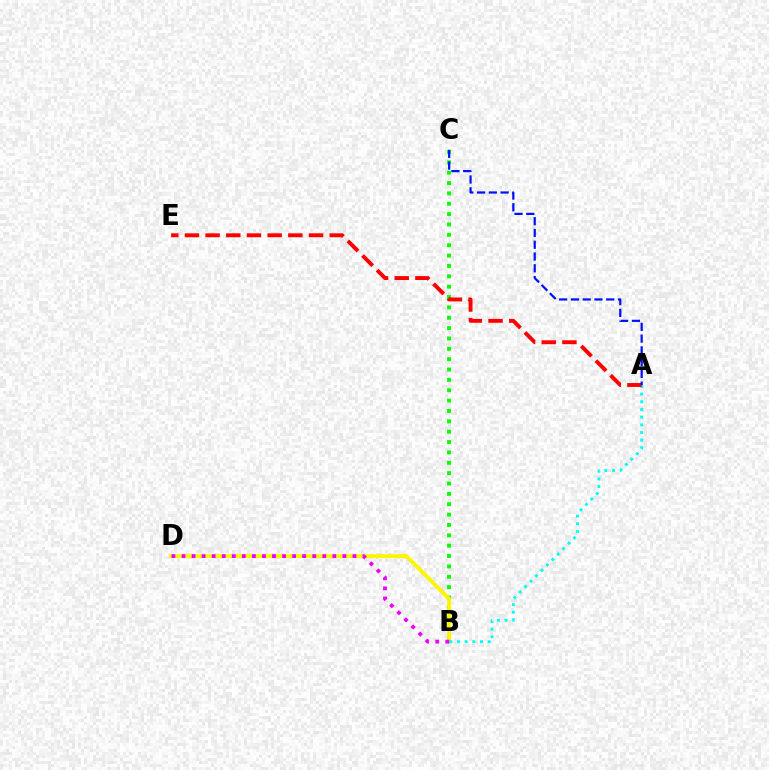{('B', 'C'): [{'color': '#08ff00', 'line_style': 'dotted', 'thickness': 2.82}], ('B', 'D'): [{'color': '#fcf500', 'line_style': 'solid', 'thickness': 2.8}, {'color': '#ee00ff', 'line_style': 'dotted', 'thickness': 2.73}], ('A', 'B'): [{'color': '#00fff6', 'line_style': 'dotted', 'thickness': 2.08}], ('A', 'E'): [{'color': '#ff0000', 'line_style': 'dashed', 'thickness': 2.81}], ('A', 'C'): [{'color': '#0010ff', 'line_style': 'dashed', 'thickness': 1.6}]}